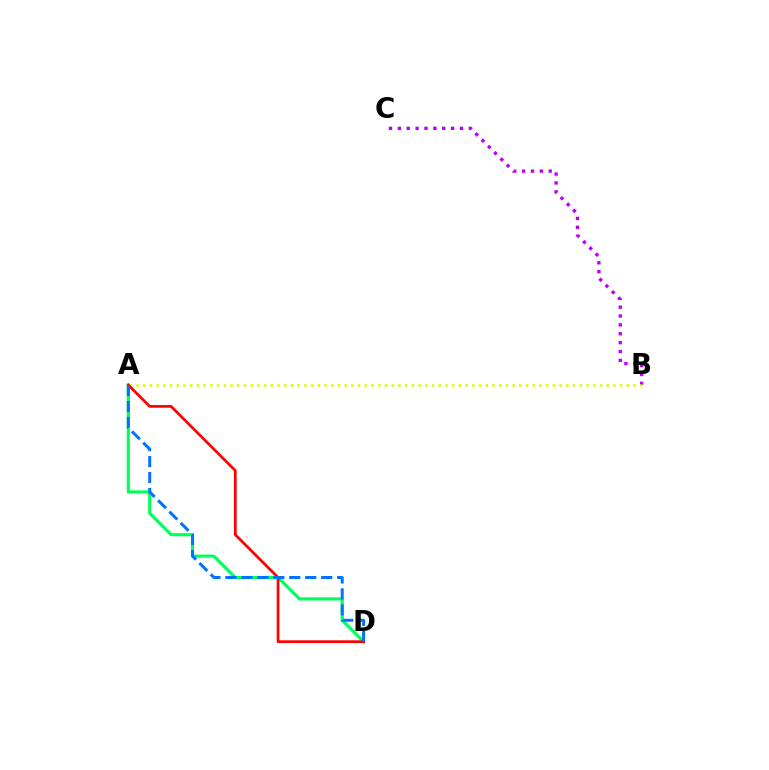{('A', 'D'): [{'color': '#00ff5c', 'line_style': 'solid', 'thickness': 2.27}, {'color': '#ff0000', 'line_style': 'solid', 'thickness': 1.96}, {'color': '#0074ff', 'line_style': 'dashed', 'thickness': 2.17}], ('B', 'C'): [{'color': '#b900ff', 'line_style': 'dotted', 'thickness': 2.41}], ('A', 'B'): [{'color': '#d1ff00', 'line_style': 'dotted', 'thickness': 1.82}]}